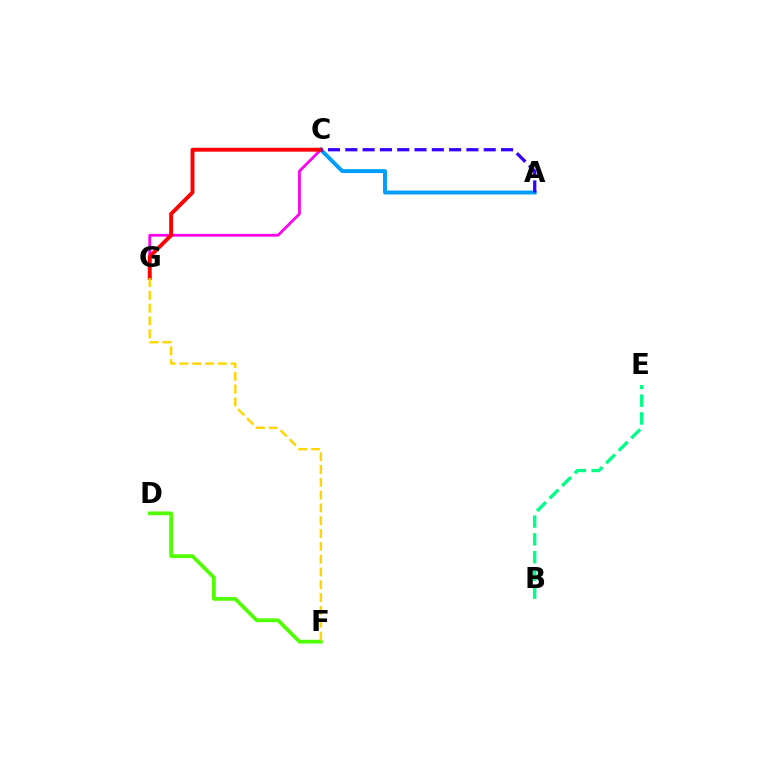{('B', 'E'): [{'color': '#00ff86', 'line_style': 'dashed', 'thickness': 2.41}], ('A', 'C'): [{'color': '#009eff', 'line_style': 'solid', 'thickness': 2.81}, {'color': '#3700ff', 'line_style': 'dashed', 'thickness': 2.35}], ('C', 'G'): [{'color': '#ff00ed', 'line_style': 'solid', 'thickness': 1.98}, {'color': '#ff0000', 'line_style': 'solid', 'thickness': 2.8}], ('D', 'F'): [{'color': '#4fff00', 'line_style': 'solid', 'thickness': 2.69}], ('F', 'G'): [{'color': '#ffd500', 'line_style': 'dashed', 'thickness': 1.74}]}